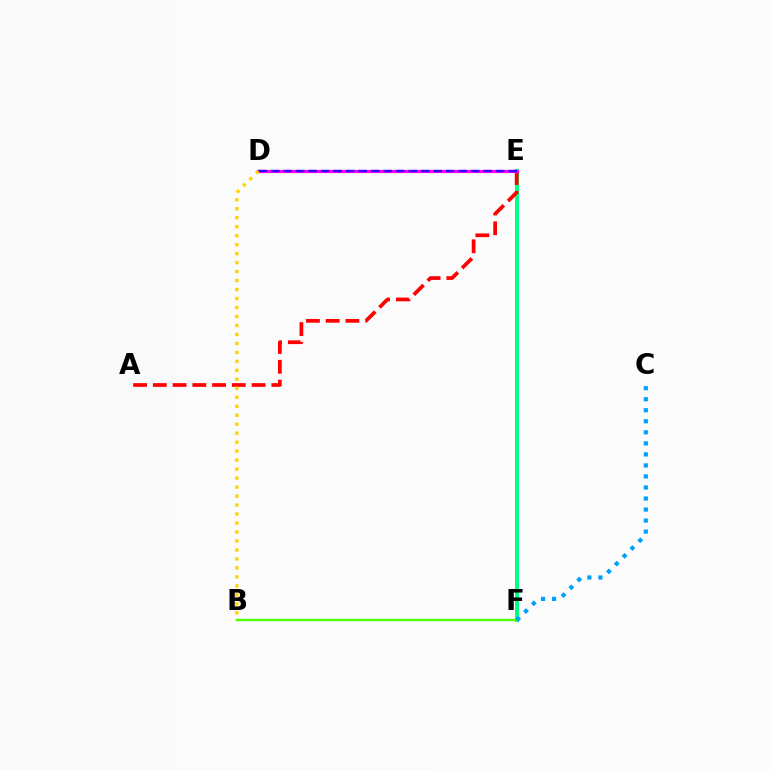{('E', 'F'): [{'color': '#00ff86', 'line_style': 'solid', 'thickness': 2.89}], ('A', 'E'): [{'color': '#ff0000', 'line_style': 'dashed', 'thickness': 2.68}], ('D', 'E'): [{'color': '#ff00ed', 'line_style': 'solid', 'thickness': 2.3}, {'color': '#3700ff', 'line_style': 'dashed', 'thickness': 1.7}], ('B', 'F'): [{'color': '#4fff00', 'line_style': 'solid', 'thickness': 1.74}], ('C', 'F'): [{'color': '#009eff', 'line_style': 'dotted', 'thickness': 3.0}], ('B', 'D'): [{'color': '#ffd500', 'line_style': 'dotted', 'thickness': 2.44}]}